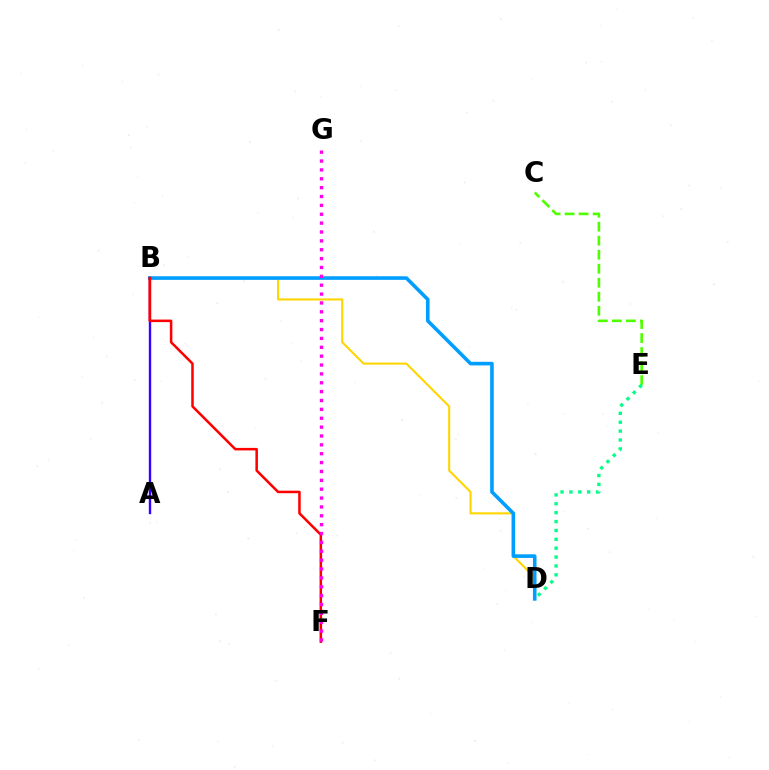{('C', 'E'): [{'color': '#4fff00', 'line_style': 'dashed', 'thickness': 1.9}], ('D', 'E'): [{'color': '#00ff86', 'line_style': 'dotted', 'thickness': 2.41}], ('B', 'D'): [{'color': '#ffd500', 'line_style': 'solid', 'thickness': 1.5}, {'color': '#009eff', 'line_style': 'solid', 'thickness': 2.59}], ('A', 'B'): [{'color': '#3700ff', 'line_style': 'solid', 'thickness': 1.72}], ('B', 'F'): [{'color': '#ff0000', 'line_style': 'solid', 'thickness': 1.82}], ('F', 'G'): [{'color': '#ff00ed', 'line_style': 'dotted', 'thickness': 2.41}]}